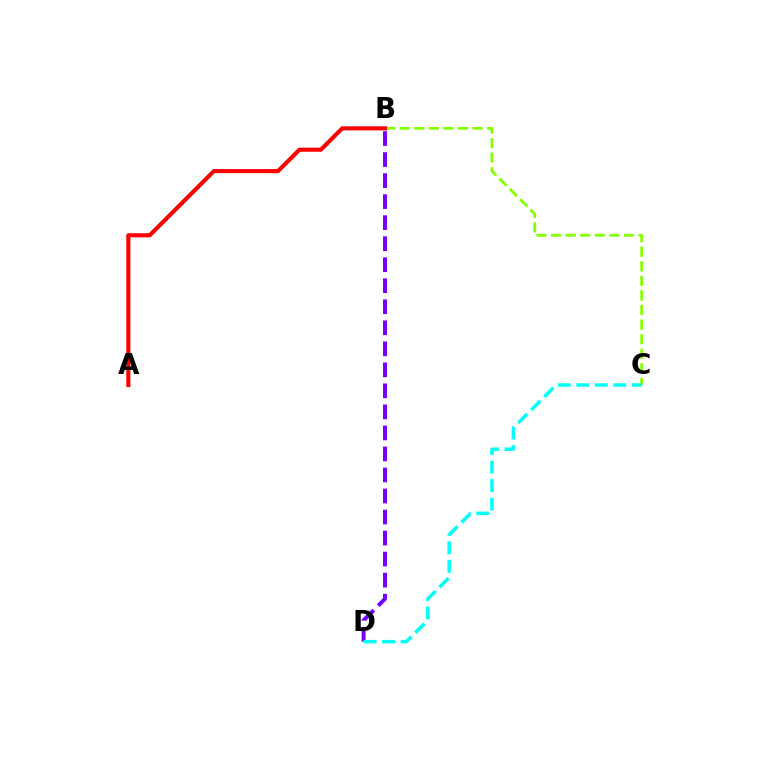{('B', 'C'): [{'color': '#84ff00', 'line_style': 'dashed', 'thickness': 1.98}], ('B', 'D'): [{'color': '#7200ff', 'line_style': 'dashed', 'thickness': 2.86}], ('C', 'D'): [{'color': '#00fff6', 'line_style': 'dashed', 'thickness': 2.51}], ('A', 'B'): [{'color': '#ff0000', 'line_style': 'solid', 'thickness': 2.95}]}